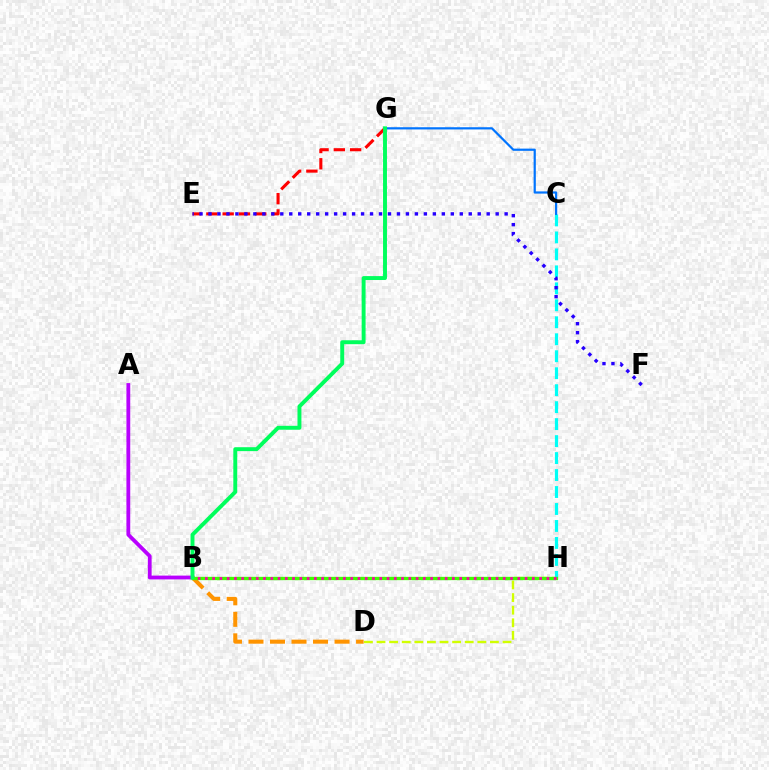{('E', 'G'): [{'color': '#ff0000', 'line_style': 'dashed', 'thickness': 2.21}], ('C', 'H'): [{'color': '#00fff6', 'line_style': 'dashed', 'thickness': 2.31}], ('B', 'D'): [{'color': '#ff9400', 'line_style': 'dashed', 'thickness': 2.92}], ('E', 'F'): [{'color': '#2500ff', 'line_style': 'dotted', 'thickness': 2.44}], ('C', 'G'): [{'color': '#0074ff', 'line_style': 'solid', 'thickness': 1.59}], ('A', 'B'): [{'color': '#b900ff', 'line_style': 'solid', 'thickness': 2.74}], ('D', 'H'): [{'color': '#d1ff00', 'line_style': 'dashed', 'thickness': 1.71}], ('B', 'H'): [{'color': '#3dff00', 'line_style': 'solid', 'thickness': 2.39}, {'color': '#ff00ac', 'line_style': 'dotted', 'thickness': 1.97}], ('B', 'G'): [{'color': '#00ff5c', 'line_style': 'solid', 'thickness': 2.82}]}